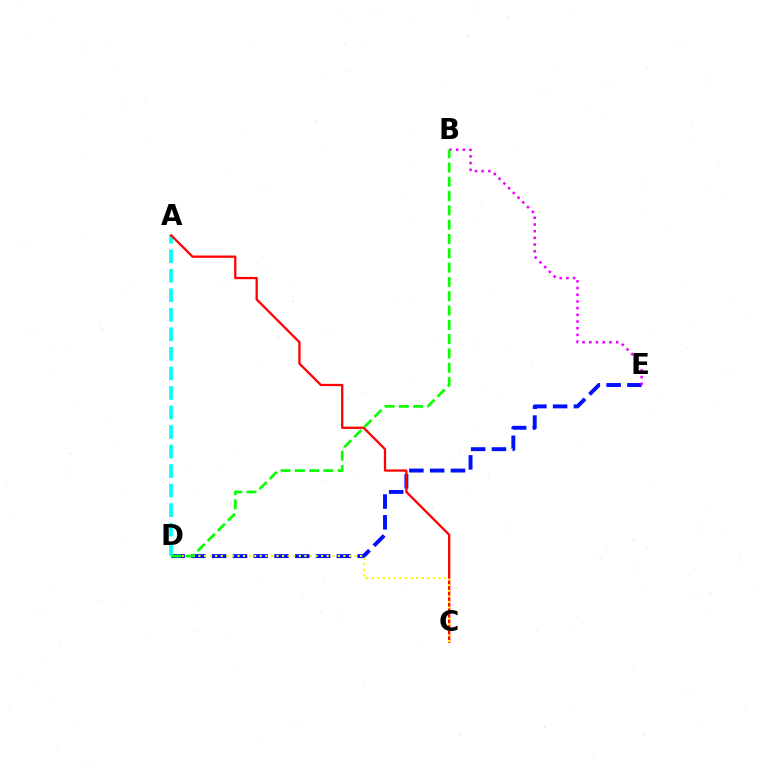{('D', 'E'): [{'color': '#0010ff', 'line_style': 'dashed', 'thickness': 2.82}], ('A', 'D'): [{'color': '#00fff6', 'line_style': 'dashed', 'thickness': 2.65}], ('A', 'C'): [{'color': '#ff0000', 'line_style': 'solid', 'thickness': 1.65}], ('C', 'D'): [{'color': '#fcf500', 'line_style': 'dotted', 'thickness': 1.51}], ('B', 'E'): [{'color': '#ee00ff', 'line_style': 'dotted', 'thickness': 1.82}], ('B', 'D'): [{'color': '#08ff00', 'line_style': 'dashed', 'thickness': 1.94}]}